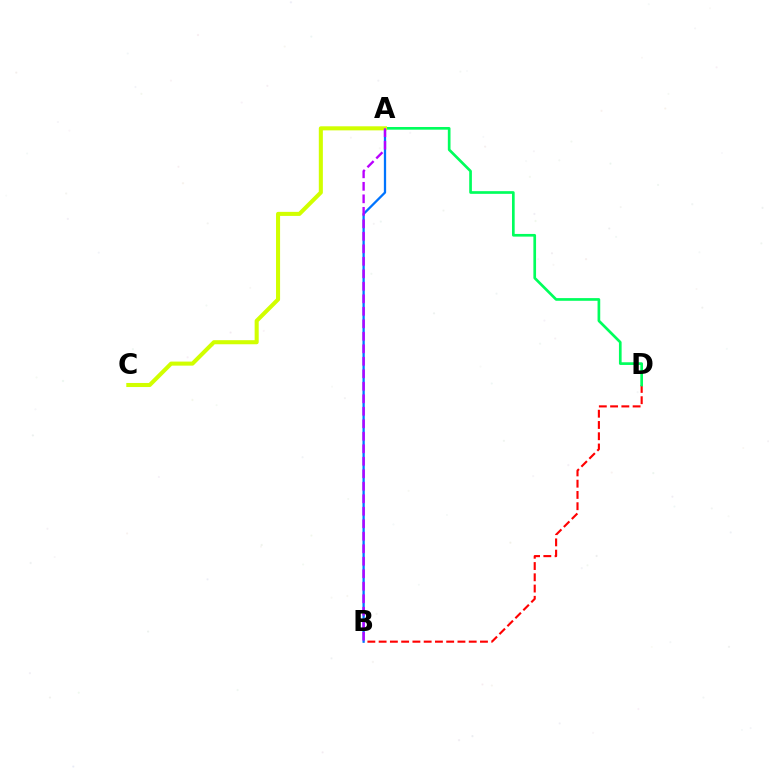{('B', 'D'): [{'color': '#ff0000', 'line_style': 'dashed', 'thickness': 1.53}], ('A', 'D'): [{'color': '#00ff5c', 'line_style': 'solid', 'thickness': 1.93}], ('A', 'B'): [{'color': '#0074ff', 'line_style': 'solid', 'thickness': 1.64}, {'color': '#b900ff', 'line_style': 'dashed', 'thickness': 1.7}], ('A', 'C'): [{'color': '#d1ff00', 'line_style': 'solid', 'thickness': 2.92}]}